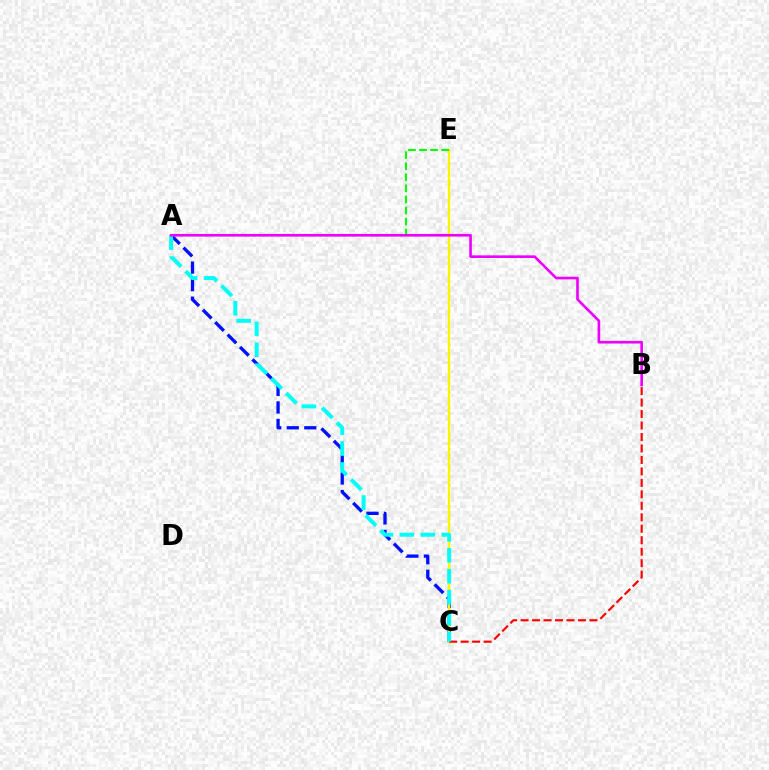{('A', 'C'): [{'color': '#0010ff', 'line_style': 'dashed', 'thickness': 2.38}, {'color': '#00fff6', 'line_style': 'dashed', 'thickness': 2.85}], ('C', 'E'): [{'color': '#fcf500', 'line_style': 'solid', 'thickness': 1.71}], ('B', 'C'): [{'color': '#ff0000', 'line_style': 'dashed', 'thickness': 1.56}], ('A', 'E'): [{'color': '#08ff00', 'line_style': 'dashed', 'thickness': 1.5}], ('A', 'B'): [{'color': '#ee00ff', 'line_style': 'solid', 'thickness': 1.9}]}